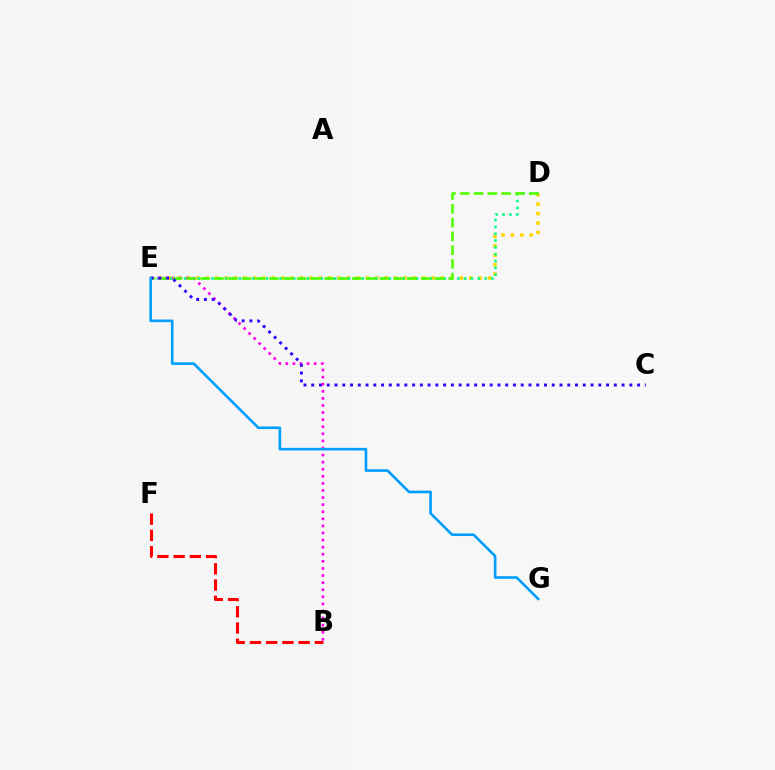{('D', 'E'): [{'color': '#ffd500', 'line_style': 'dotted', 'thickness': 2.56}, {'color': '#00ff86', 'line_style': 'dotted', 'thickness': 1.86}, {'color': '#4fff00', 'line_style': 'dashed', 'thickness': 1.87}], ('B', 'E'): [{'color': '#ff00ed', 'line_style': 'dotted', 'thickness': 1.93}], ('B', 'F'): [{'color': '#ff0000', 'line_style': 'dashed', 'thickness': 2.21}], ('C', 'E'): [{'color': '#3700ff', 'line_style': 'dotted', 'thickness': 2.11}], ('E', 'G'): [{'color': '#009eff', 'line_style': 'solid', 'thickness': 1.88}]}